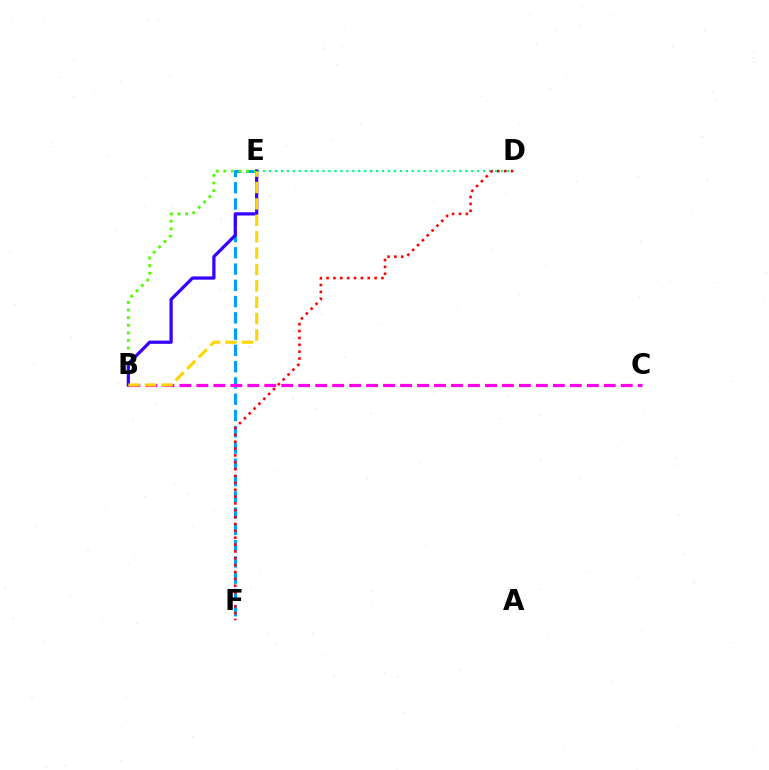{('E', 'F'): [{'color': '#009eff', 'line_style': 'dashed', 'thickness': 2.21}], ('D', 'E'): [{'color': '#00ff86', 'line_style': 'dotted', 'thickness': 1.62}], ('B', 'C'): [{'color': '#ff00ed', 'line_style': 'dashed', 'thickness': 2.31}], ('B', 'E'): [{'color': '#4fff00', 'line_style': 'dotted', 'thickness': 2.07}, {'color': '#3700ff', 'line_style': 'solid', 'thickness': 2.33}, {'color': '#ffd500', 'line_style': 'dashed', 'thickness': 2.23}], ('D', 'F'): [{'color': '#ff0000', 'line_style': 'dotted', 'thickness': 1.86}]}